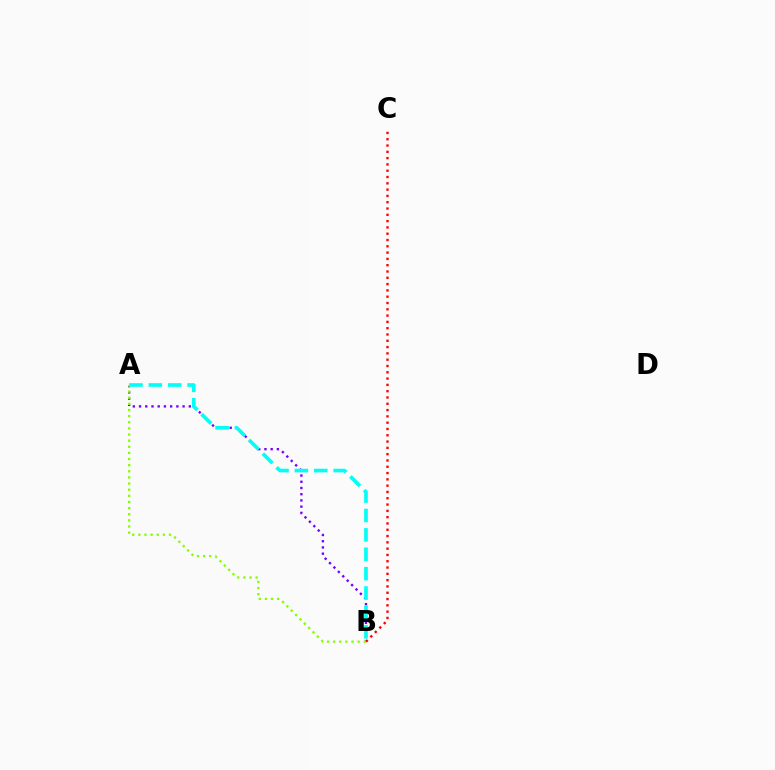{('A', 'B'): [{'color': '#7200ff', 'line_style': 'dotted', 'thickness': 1.69}, {'color': '#00fff6', 'line_style': 'dashed', 'thickness': 2.63}, {'color': '#84ff00', 'line_style': 'dotted', 'thickness': 1.67}], ('B', 'C'): [{'color': '#ff0000', 'line_style': 'dotted', 'thickness': 1.71}]}